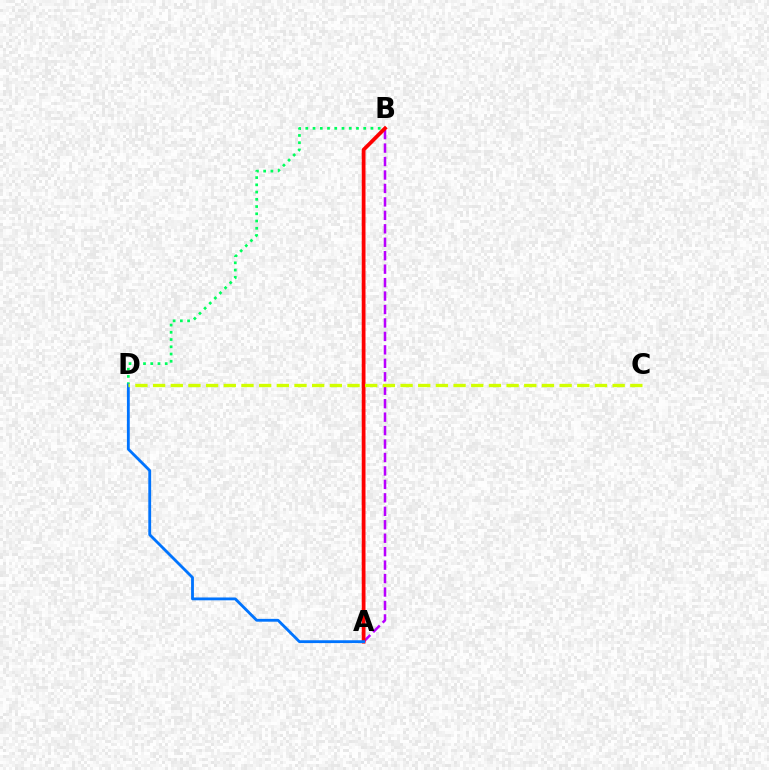{('B', 'D'): [{'color': '#00ff5c', 'line_style': 'dotted', 'thickness': 1.97}], ('A', 'B'): [{'color': '#b900ff', 'line_style': 'dashed', 'thickness': 1.83}, {'color': '#ff0000', 'line_style': 'solid', 'thickness': 2.71}], ('A', 'D'): [{'color': '#0074ff', 'line_style': 'solid', 'thickness': 2.03}], ('C', 'D'): [{'color': '#d1ff00', 'line_style': 'dashed', 'thickness': 2.4}]}